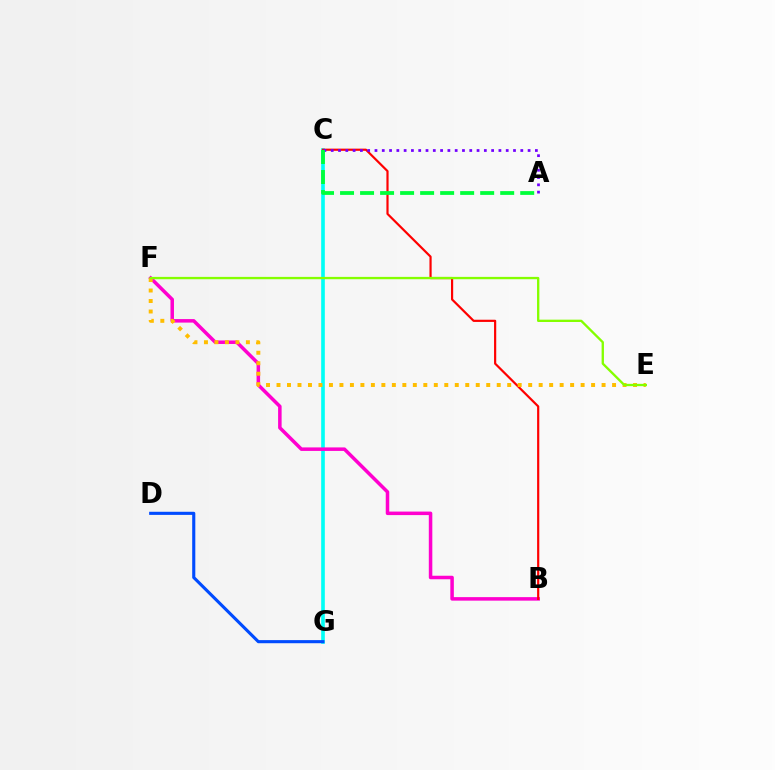{('C', 'G'): [{'color': '#00fff6', 'line_style': 'solid', 'thickness': 2.63}], ('B', 'F'): [{'color': '#ff00cf', 'line_style': 'solid', 'thickness': 2.53}], ('B', 'C'): [{'color': '#ff0000', 'line_style': 'solid', 'thickness': 1.57}], ('E', 'F'): [{'color': '#ffbd00', 'line_style': 'dotted', 'thickness': 2.85}, {'color': '#84ff00', 'line_style': 'solid', 'thickness': 1.68}], ('D', 'G'): [{'color': '#004bff', 'line_style': 'solid', 'thickness': 2.24}], ('A', 'C'): [{'color': '#7200ff', 'line_style': 'dotted', 'thickness': 1.98}, {'color': '#00ff39', 'line_style': 'dashed', 'thickness': 2.72}]}